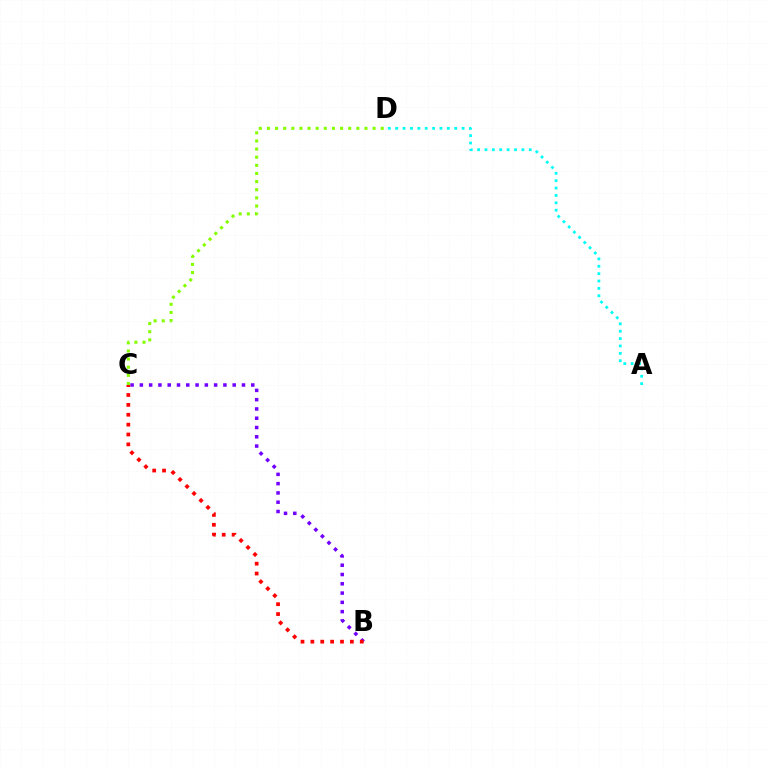{('C', 'D'): [{'color': '#84ff00', 'line_style': 'dotted', 'thickness': 2.21}], ('B', 'C'): [{'color': '#7200ff', 'line_style': 'dotted', 'thickness': 2.52}, {'color': '#ff0000', 'line_style': 'dotted', 'thickness': 2.68}], ('A', 'D'): [{'color': '#00fff6', 'line_style': 'dotted', 'thickness': 2.0}]}